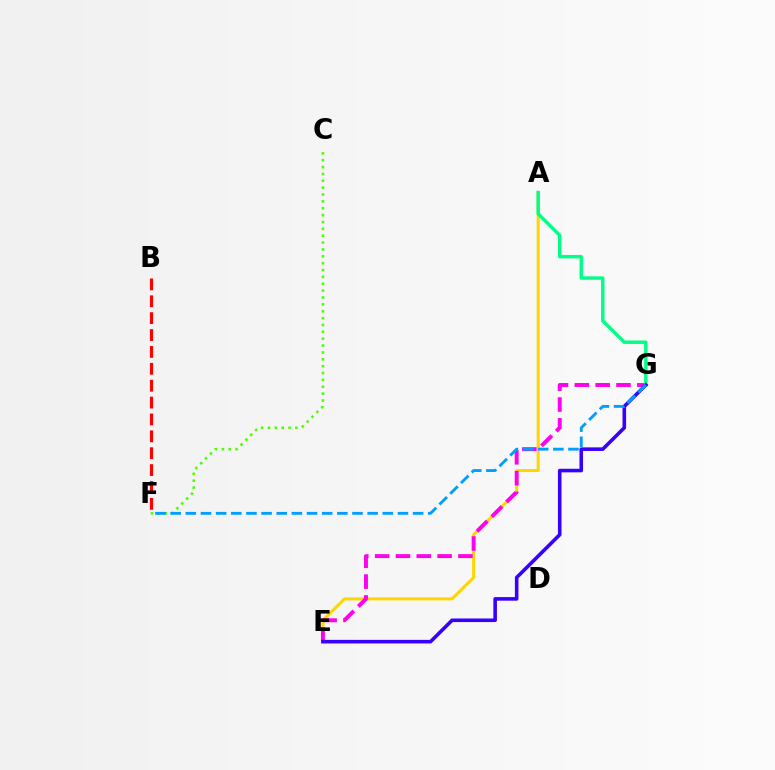{('A', 'E'): [{'color': '#ffd500', 'line_style': 'solid', 'thickness': 2.17}], ('E', 'G'): [{'color': '#ff00ed', 'line_style': 'dashed', 'thickness': 2.83}, {'color': '#3700ff', 'line_style': 'solid', 'thickness': 2.58}], ('B', 'F'): [{'color': '#ff0000', 'line_style': 'dashed', 'thickness': 2.29}], ('A', 'G'): [{'color': '#00ff86', 'line_style': 'solid', 'thickness': 2.46}], ('C', 'F'): [{'color': '#4fff00', 'line_style': 'dotted', 'thickness': 1.87}], ('F', 'G'): [{'color': '#009eff', 'line_style': 'dashed', 'thickness': 2.06}]}